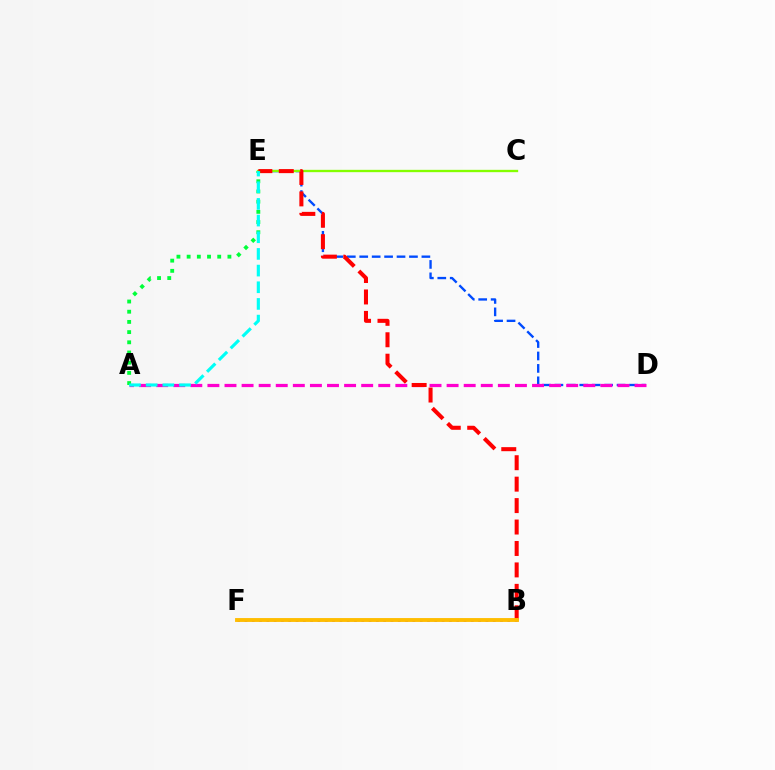{('D', 'E'): [{'color': '#004bff', 'line_style': 'dashed', 'thickness': 1.69}], ('A', 'D'): [{'color': '#ff00cf', 'line_style': 'dashed', 'thickness': 2.32}], ('C', 'E'): [{'color': '#84ff00', 'line_style': 'solid', 'thickness': 1.68}], ('B', 'E'): [{'color': '#ff0000', 'line_style': 'dashed', 'thickness': 2.91}], ('A', 'E'): [{'color': '#00ff39', 'line_style': 'dotted', 'thickness': 2.77}, {'color': '#00fff6', 'line_style': 'dashed', 'thickness': 2.26}], ('B', 'F'): [{'color': '#7200ff', 'line_style': 'dotted', 'thickness': 1.98}, {'color': '#ffbd00', 'line_style': 'solid', 'thickness': 2.79}]}